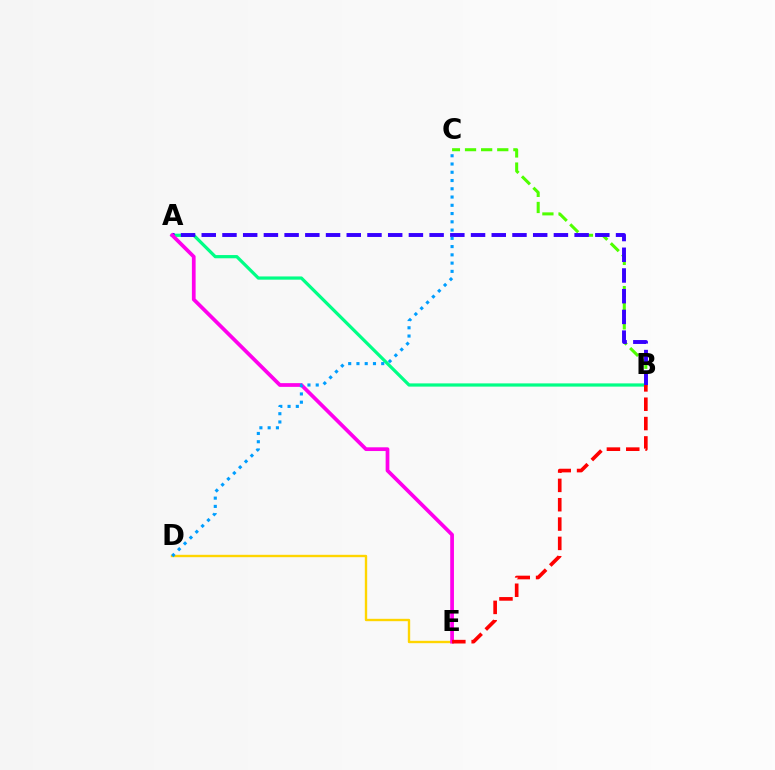{('B', 'C'): [{'color': '#4fff00', 'line_style': 'dashed', 'thickness': 2.19}], ('A', 'B'): [{'color': '#00ff86', 'line_style': 'solid', 'thickness': 2.32}, {'color': '#3700ff', 'line_style': 'dashed', 'thickness': 2.81}], ('D', 'E'): [{'color': '#ffd500', 'line_style': 'solid', 'thickness': 1.71}], ('A', 'E'): [{'color': '#ff00ed', 'line_style': 'solid', 'thickness': 2.69}], ('B', 'E'): [{'color': '#ff0000', 'line_style': 'dashed', 'thickness': 2.63}], ('C', 'D'): [{'color': '#009eff', 'line_style': 'dotted', 'thickness': 2.24}]}